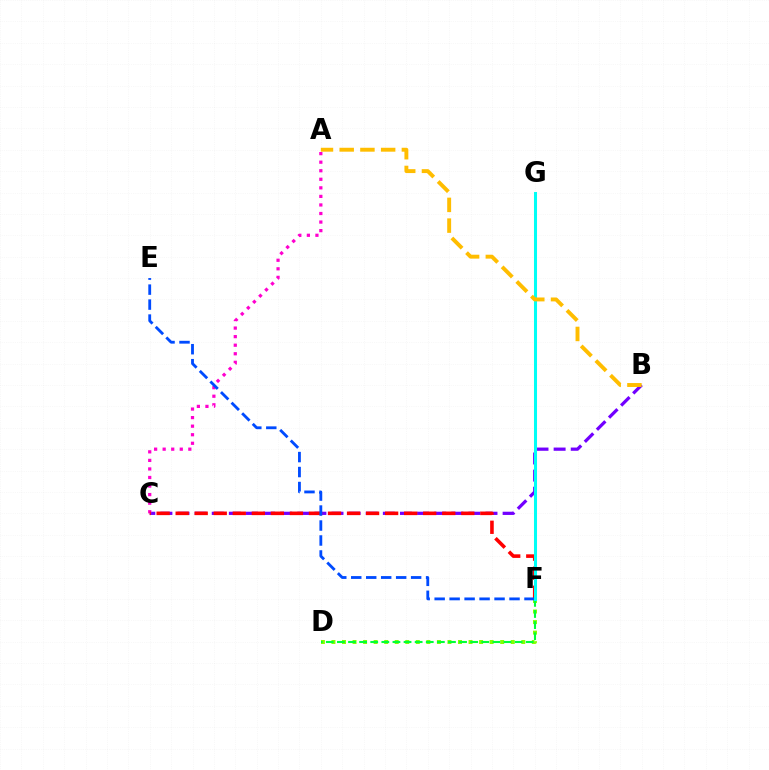{('D', 'F'): [{'color': '#84ff00', 'line_style': 'dotted', 'thickness': 2.87}, {'color': '#00ff39', 'line_style': 'dashed', 'thickness': 1.51}], ('B', 'C'): [{'color': '#7200ff', 'line_style': 'dashed', 'thickness': 2.32}], ('A', 'C'): [{'color': '#ff00cf', 'line_style': 'dotted', 'thickness': 2.32}], ('C', 'F'): [{'color': '#ff0000', 'line_style': 'dashed', 'thickness': 2.59}], ('E', 'F'): [{'color': '#004bff', 'line_style': 'dashed', 'thickness': 2.03}], ('F', 'G'): [{'color': '#00fff6', 'line_style': 'solid', 'thickness': 2.19}], ('A', 'B'): [{'color': '#ffbd00', 'line_style': 'dashed', 'thickness': 2.82}]}